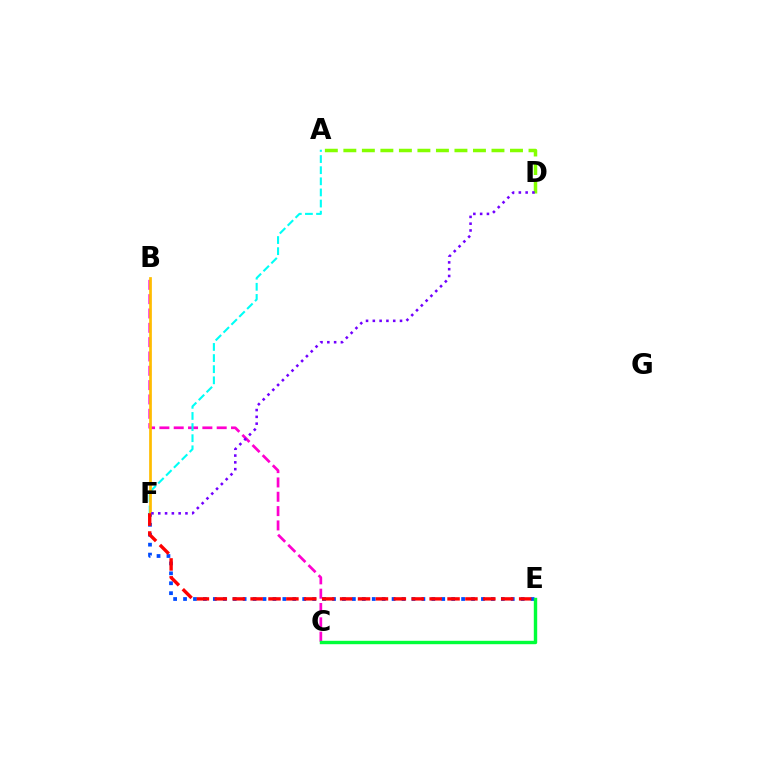{('B', 'C'): [{'color': '#ff00cf', 'line_style': 'dashed', 'thickness': 1.95}], ('E', 'F'): [{'color': '#004bff', 'line_style': 'dotted', 'thickness': 2.7}, {'color': '#ff0000', 'line_style': 'dashed', 'thickness': 2.43}], ('A', 'F'): [{'color': '#00fff6', 'line_style': 'dashed', 'thickness': 1.51}], ('A', 'D'): [{'color': '#84ff00', 'line_style': 'dashed', 'thickness': 2.52}], ('B', 'F'): [{'color': '#ffbd00', 'line_style': 'solid', 'thickness': 1.95}], ('C', 'E'): [{'color': '#00ff39', 'line_style': 'solid', 'thickness': 2.45}], ('D', 'F'): [{'color': '#7200ff', 'line_style': 'dotted', 'thickness': 1.85}]}